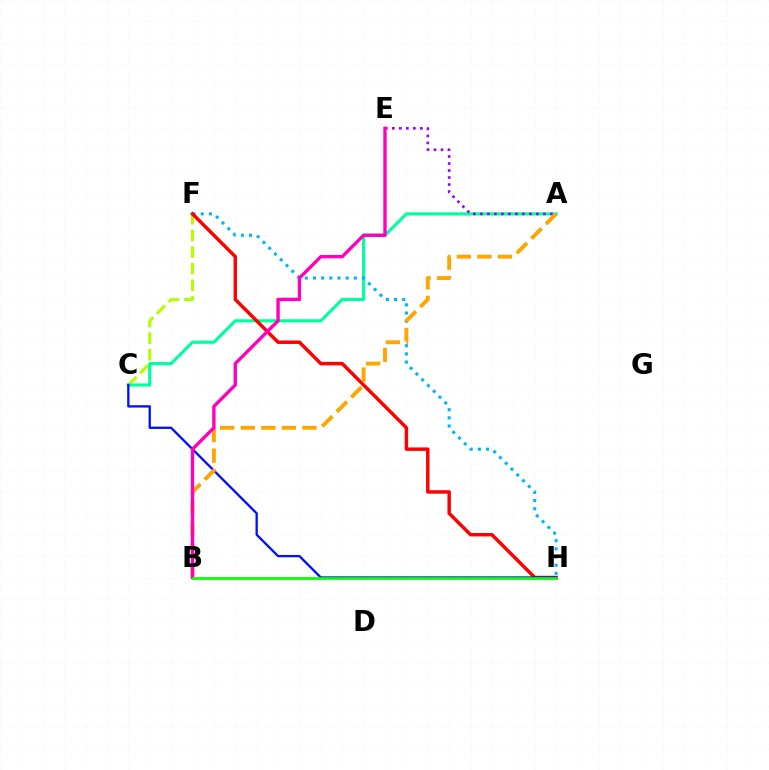{('C', 'F'): [{'color': '#b3ff00', 'line_style': 'dashed', 'thickness': 2.26}], ('A', 'C'): [{'color': '#00ff9d', 'line_style': 'solid', 'thickness': 2.25}], ('F', 'H'): [{'color': '#00b5ff', 'line_style': 'dotted', 'thickness': 2.22}, {'color': '#ff0000', 'line_style': 'solid', 'thickness': 2.48}], ('C', 'H'): [{'color': '#0010ff', 'line_style': 'solid', 'thickness': 1.67}], ('A', 'E'): [{'color': '#9b00ff', 'line_style': 'dotted', 'thickness': 1.9}], ('A', 'B'): [{'color': '#ffa500', 'line_style': 'dashed', 'thickness': 2.79}], ('B', 'E'): [{'color': '#ff00bd', 'line_style': 'solid', 'thickness': 2.42}], ('B', 'H'): [{'color': '#08ff00', 'line_style': 'solid', 'thickness': 1.97}]}